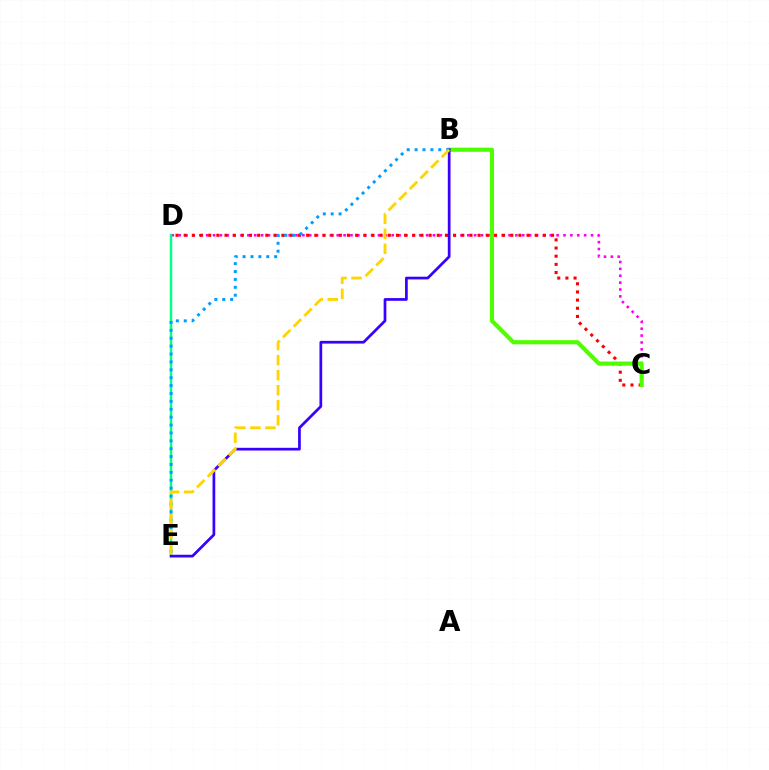{('C', 'D'): [{'color': '#ff00ed', 'line_style': 'dotted', 'thickness': 1.87}, {'color': '#ff0000', 'line_style': 'dotted', 'thickness': 2.22}], ('D', 'E'): [{'color': '#00ff86', 'line_style': 'solid', 'thickness': 1.77}], ('B', 'C'): [{'color': '#4fff00', 'line_style': 'solid', 'thickness': 2.99}], ('B', 'E'): [{'color': '#3700ff', 'line_style': 'solid', 'thickness': 1.96}, {'color': '#009eff', 'line_style': 'dotted', 'thickness': 2.14}, {'color': '#ffd500', 'line_style': 'dashed', 'thickness': 2.04}]}